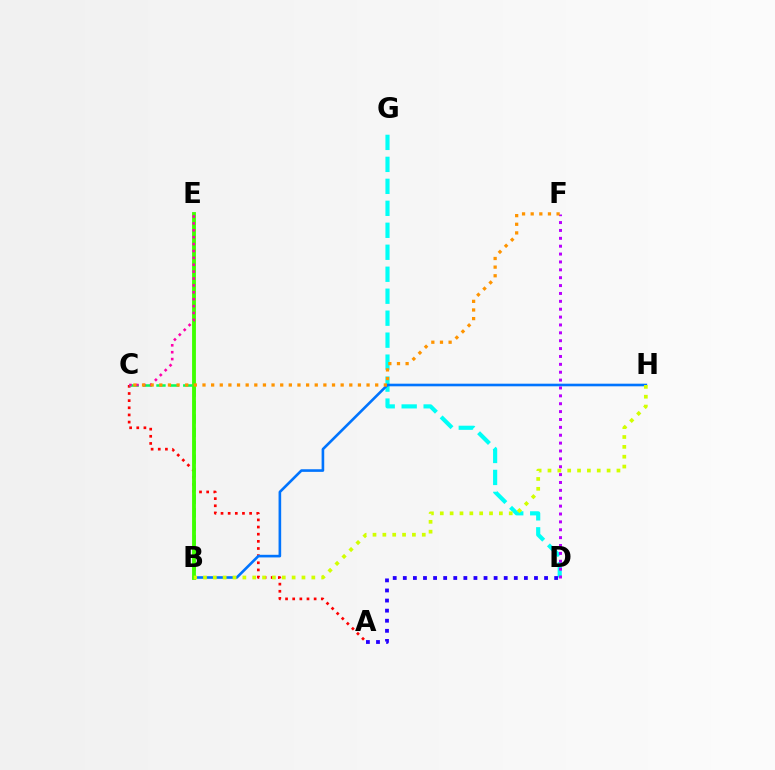{('A', 'C'): [{'color': '#ff0000', 'line_style': 'dotted', 'thickness': 1.94}], ('D', 'G'): [{'color': '#00fff6', 'line_style': 'dashed', 'thickness': 2.99}], ('B', 'H'): [{'color': '#0074ff', 'line_style': 'solid', 'thickness': 1.89}, {'color': '#d1ff00', 'line_style': 'dotted', 'thickness': 2.68}], ('B', 'C'): [{'color': '#00ff5c', 'line_style': 'dashed', 'thickness': 1.82}], ('D', 'F'): [{'color': '#b900ff', 'line_style': 'dotted', 'thickness': 2.14}], ('B', 'E'): [{'color': '#3dff00', 'line_style': 'solid', 'thickness': 2.77}], ('A', 'D'): [{'color': '#2500ff', 'line_style': 'dotted', 'thickness': 2.74}], ('C', 'E'): [{'color': '#ff00ac', 'line_style': 'dotted', 'thickness': 1.87}], ('C', 'F'): [{'color': '#ff9400', 'line_style': 'dotted', 'thickness': 2.35}]}